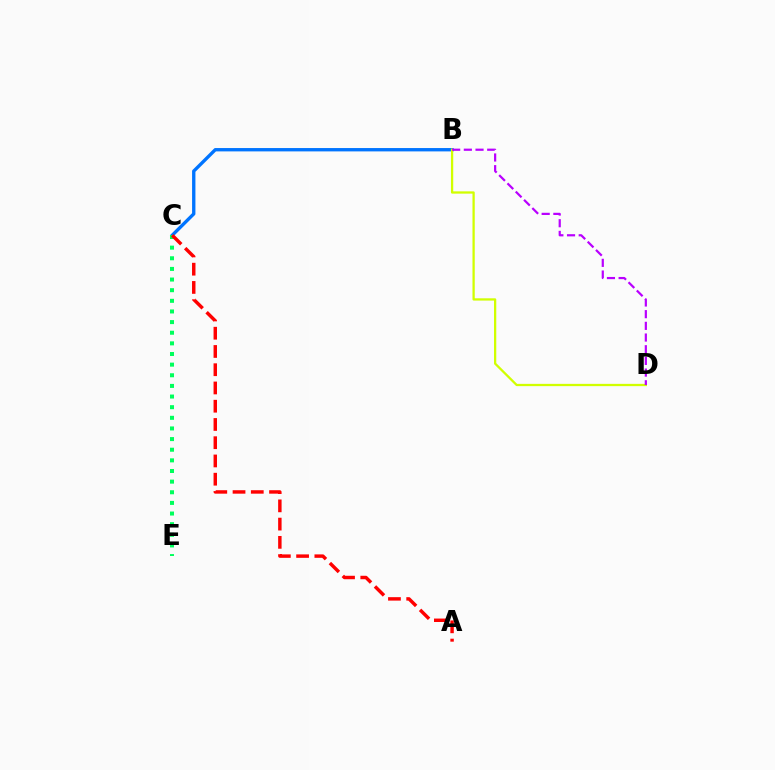{('B', 'C'): [{'color': '#0074ff', 'line_style': 'solid', 'thickness': 2.41}], ('B', 'D'): [{'color': '#d1ff00', 'line_style': 'solid', 'thickness': 1.64}, {'color': '#b900ff', 'line_style': 'dashed', 'thickness': 1.59}], ('C', 'E'): [{'color': '#00ff5c', 'line_style': 'dotted', 'thickness': 2.89}], ('A', 'C'): [{'color': '#ff0000', 'line_style': 'dashed', 'thickness': 2.48}]}